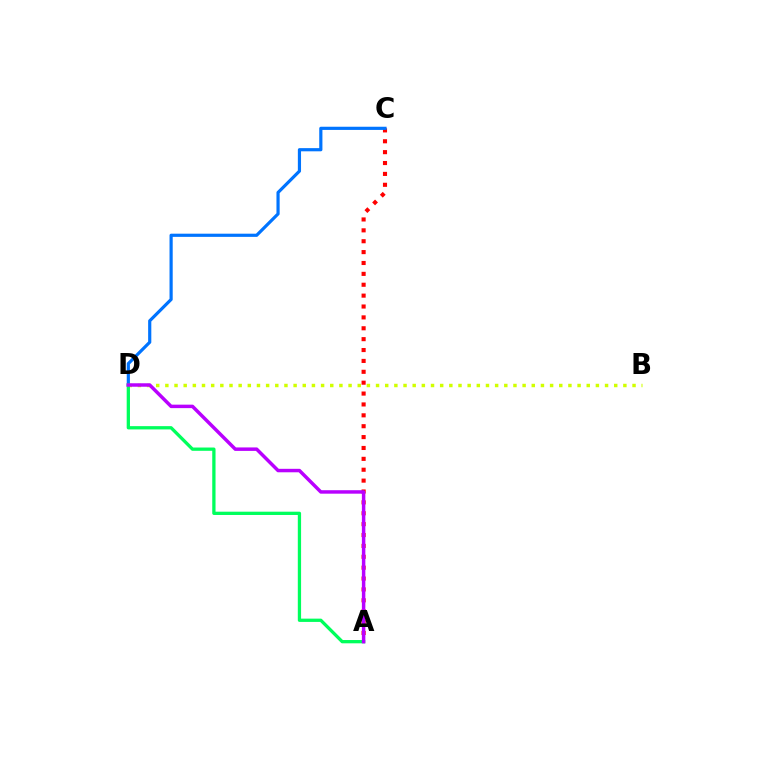{('A', 'C'): [{'color': '#ff0000', 'line_style': 'dotted', 'thickness': 2.96}], ('C', 'D'): [{'color': '#0074ff', 'line_style': 'solid', 'thickness': 2.29}], ('B', 'D'): [{'color': '#d1ff00', 'line_style': 'dotted', 'thickness': 2.49}], ('A', 'D'): [{'color': '#00ff5c', 'line_style': 'solid', 'thickness': 2.36}, {'color': '#b900ff', 'line_style': 'solid', 'thickness': 2.5}]}